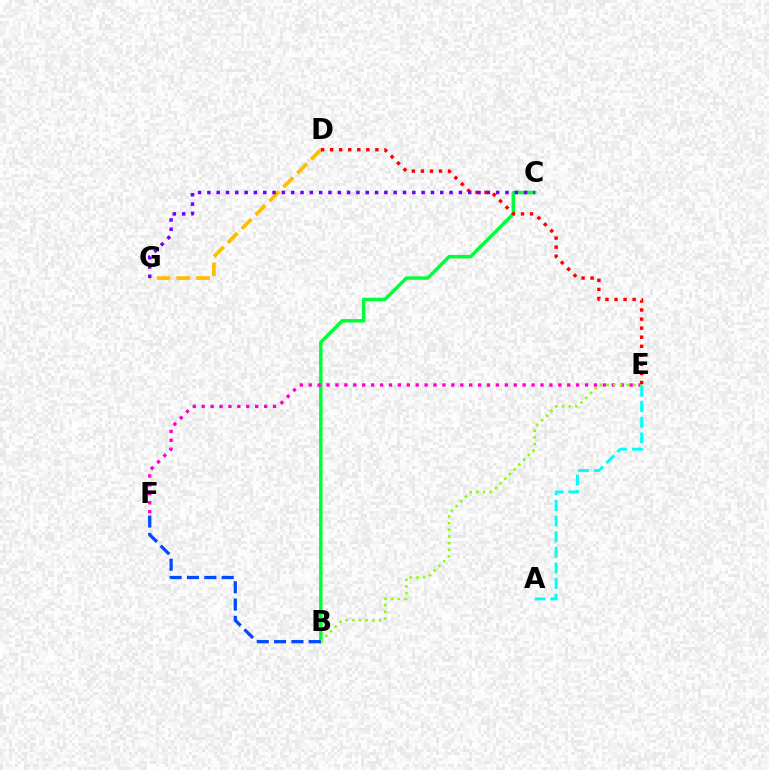{('D', 'G'): [{'color': '#ffbd00', 'line_style': 'dashed', 'thickness': 2.67}], ('B', 'C'): [{'color': '#00ff39', 'line_style': 'solid', 'thickness': 2.49}], ('E', 'F'): [{'color': '#ff00cf', 'line_style': 'dotted', 'thickness': 2.42}], ('B', 'E'): [{'color': '#84ff00', 'line_style': 'dotted', 'thickness': 1.82}], ('D', 'E'): [{'color': '#ff0000', 'line_style': 'dotted', 'thickness': 2.46}], ('A', 'E'): [{'color': '#00fff6', 'line_style': 'dashed', 'thickness': 2.12}], ('C', 'G'): [{'color': '#7200ff', 'line_style': 'dotted', 'thickness': 2.53}], ('B', 'F'): [{'color': '#004bff', 'line_style': 'dashed', 'thickness': 2.36}]}